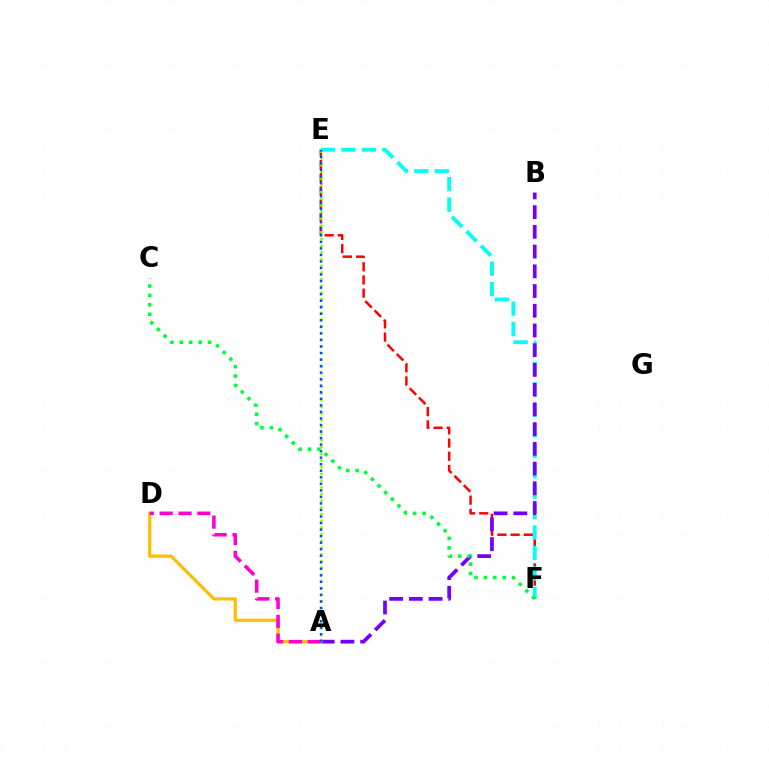{('A', 'D'): [{'color': '#ffbd00', 'line_style': 'solid', 'thickness': 2.3}, {'color': '#ff00cf', 'line_style': 'dashed', 'thickness': 2.56}], ('E', 'F'): [{'color': '#ff0000', 'line_style': 'dashed', 'thickness': 1.79}, {'color': '#00fff6', 'line_style': 'dashed', 'thickness': 2.78}], ('A', 'B'): [{'color': '#7200ff', 'line_style': 'dashed', 'thickness': 2.68}], ('A', 'E'): [{'color': '#84ff00', 'line_style': 'dotted', 'thickness': 1.82}, {'color': '#004bff', 'line_style': 'dotted', 'thickness': 1.78}], ('C', 'F'): [{'color': '#00ff39', 'line_style': 'dotted', 'thickness': 2.56}]}